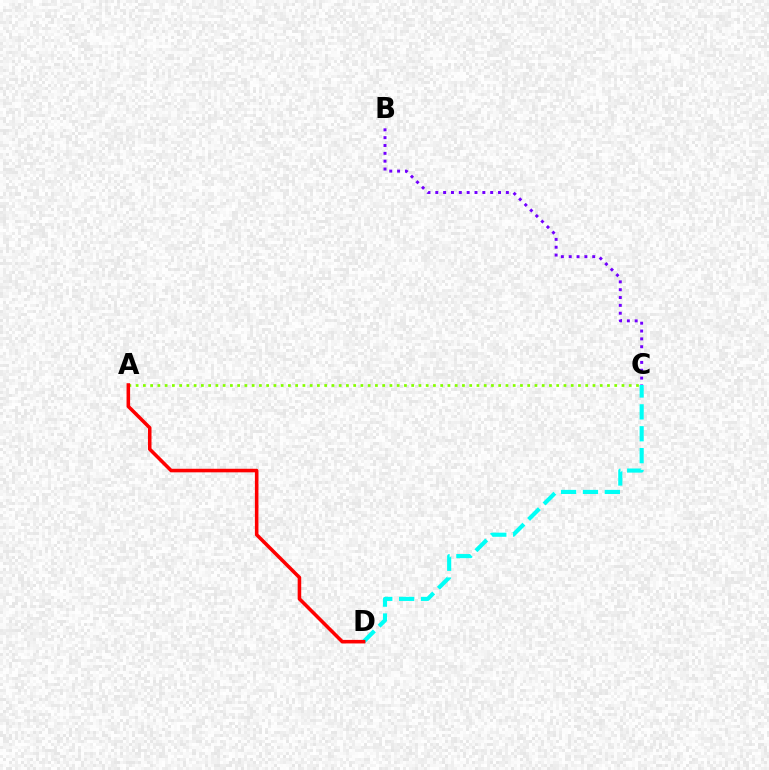{('B', 'C'): [{'color': '#7200ff', 'line_style': 'dotted', 'thickness': 2.13}], ('A', 'C'): [{'color': '#84ff00', 'line_style': 'dotted', 'thickness': 1.97}], ('C', 'D'): [{'color': '#00fff6', 'line_style': 'dashed', 'thickness': 2.97}], ('A', 'D'): [{'color': '#ff0000', 'line_style': 'solid', 'thickness': 2.56}]}